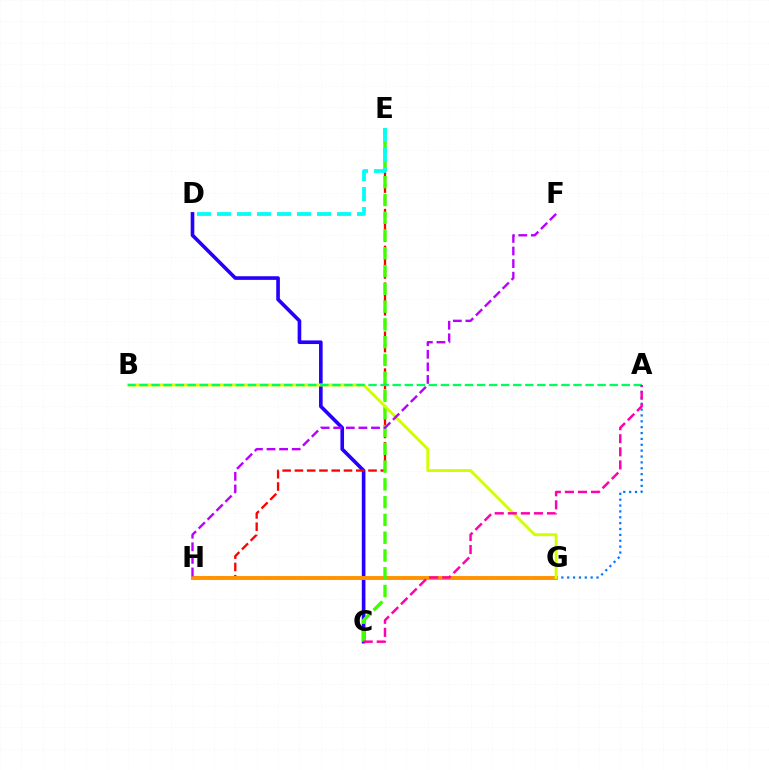{('C', 'D'): [{'color': '#2500ff', 'line_style': 'solid', 'thickness': 2.61}], ('E', 'H'): [{'color': '#ff0000', 'line_style': 'dashed', 'thickness': 1.67}], ('G', 'H'): [{'color': '#ff9400', 'line_style': 'solid', 'thickness': 2.83}], ('A', 'G'): [{'color': '#0074ff', 'line_style': 'dotted', 'thickness': 1.59}], ('C', 'E'): [{'color': '#3dff00', 'line_style': 'dashed', 'thickness': 2.41}], ('B', 'G'): [{'color': '#d1ff00', 'line_style': 'solid', 'thickness': 2.1}], ('F', 'H'): [{'color': '#b900ff', 'line_style': 'dashed', 'thickness': 1.71}], ('A', 'B'): [{'color': '#00ff5c', 'line_style': 'dashed', 'thickness': 1.64}], ('A', 'C'): [{'color': '#ff00ac', 'line_style': 'dashed', 'thickness': 1.78}], ('D', 'E'): [{'color': '#00fff6', 'line_style': 'dashed', 'thickness': 2.72}]}